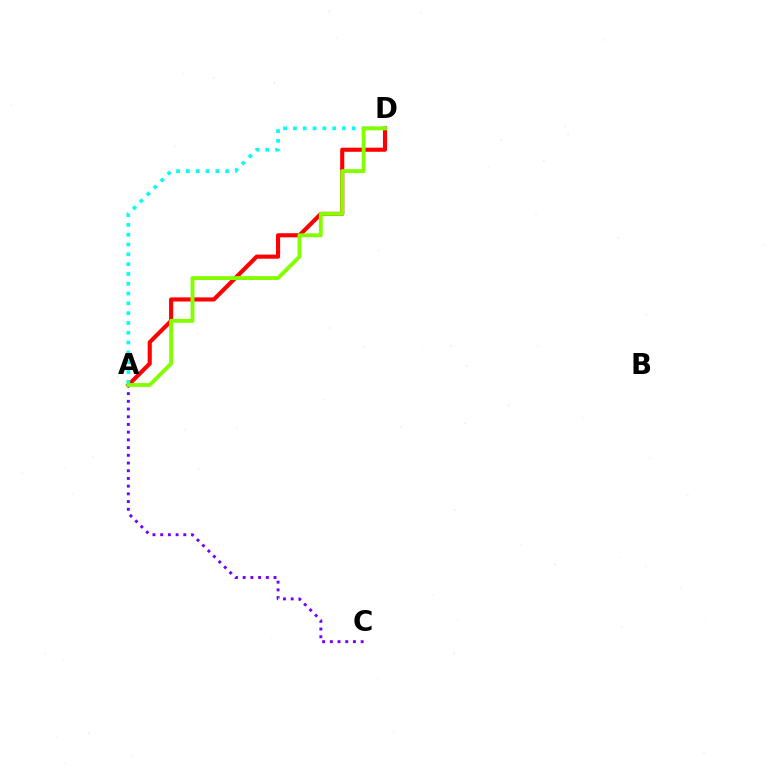{('A', 'D'): [{'color': '#ff0000', 'line_style': 'solid', 'thickness': 2.97}, {'color': '#00fff6', 'line_style': 'dotted', 'thickness': 2.66}, {'color': '#84ff00', 'line_style': 'solid', 'thickness': 2.79}], ('A', 'C'): [{'color': '#7200ff', 'line_style': 'dotted', 'thickness': 2.09}]}